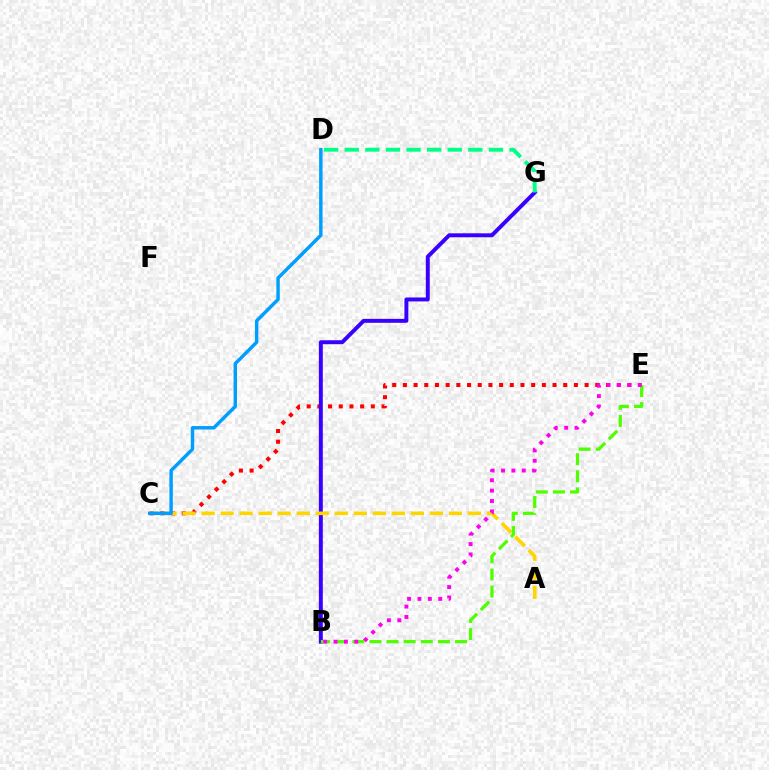{('C', 'E'): [{'color': '#ff0000', 'line_style': 'dotted', 'thickness': 2.9}], ('B', 'G'): [{'color': '#3700ff', 'line_style': 'solid', 'thickness': 2.84}], ('A', 'C'): [{'color': '#ffd500', 'line_style': 'dashed', 'thickness': 2.58}], ('C', 'D'): [{'color': '#009eff', 'line_style': 'solid', 'thickness': 2.47}], ('B', 'E'): [{'color': '#4fff00', 'line_style': 'dashed', 'thickness': 2.33}, {'color': '#ff00ed', 'line_style': 'dotted', 'thickness': 2.82}], ('D', 'G'): [{'color': '#00ff86', 'line_style': 'dashed', 'thickness': 2.8}]}